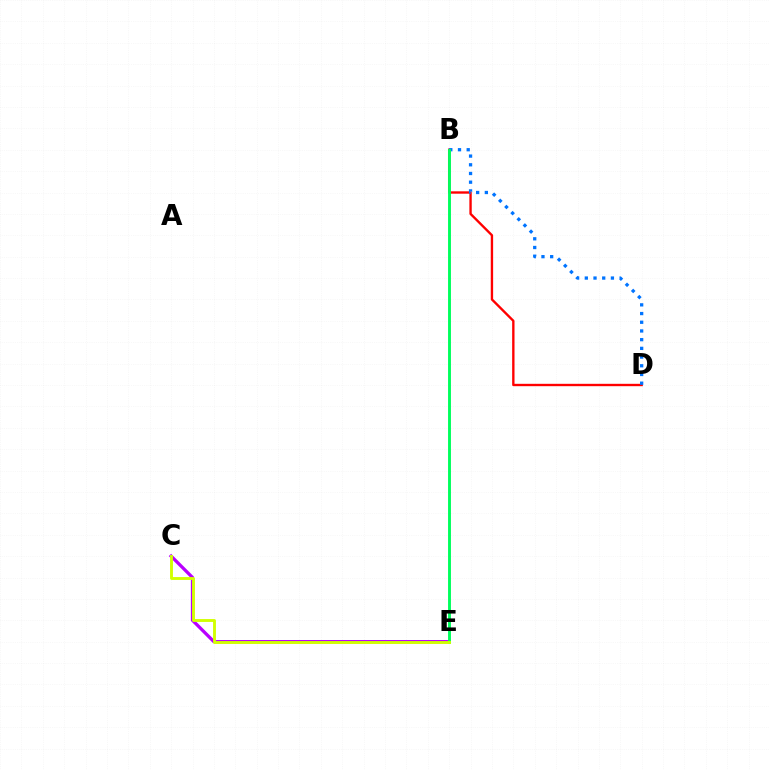{('B', 'D'): [{'color': '#ff0000', 'line_style': 'solid', 'thickness': 1.7}, {'color': '#0074ff', 'line_style': 'dotted', 'thickness': 2.36}], ('C', 'E'): [{'color': '#b900ff', 'line_style': 'solid', 'thickness': 2.36}, {'color': '#d1ff00', 'line_style': 'solid', 'thickness': 2.07}], ('B', 'E'): [{'color': '#00ff5c', 'line_style': 'solid', 'thickness': 2.09}]}